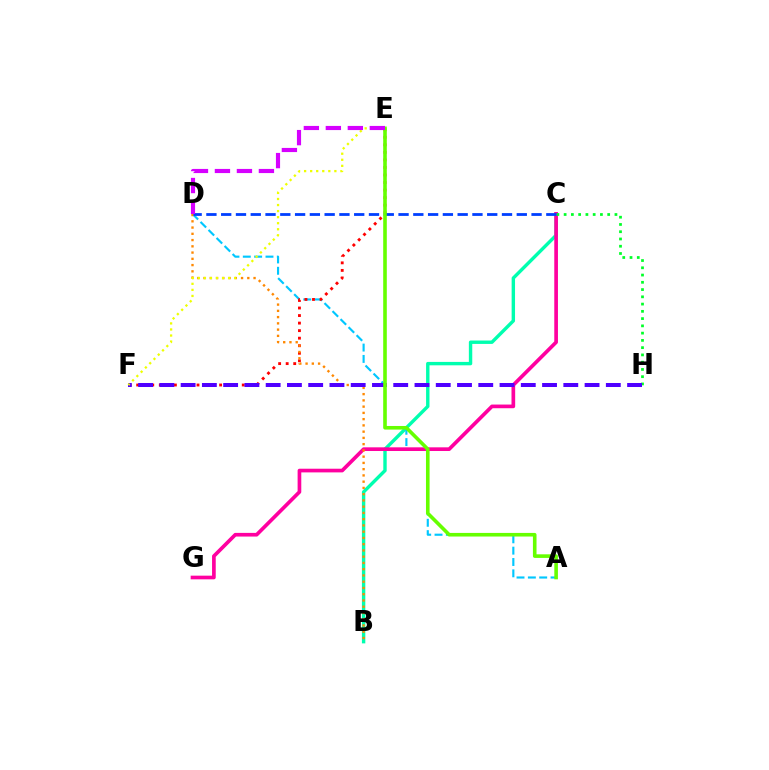{('B', 'C'): [{'color': '#00ffaf', 'line_style': 'solid', 'thickness': 2.45}], ('A', 'D'): [{'color': '#00c7ff', 'line_style': 'dashed', 'thickness': 1.54}], ('C', 'G'): [{'color': '#ff00a0', 'line_style': 'solid', 'thickness': 2.65}], ('E', 'F'): [{'color': '#ff0000', 'line_style': 'dotted', 'thickness': 2.05}, {'color': '#eeff00', 'line_style': 'dotted', 'thickness': 1.65}], ('C', 'H'): [{'color': '#00ff27', 'line_style': 'dotted', 'thickness': 1.97}], ('B', 'D'): [{'color': '#ff8800', 'line_style': 'dotted', 'thickness': 1.7}], ('F', 'H'): [{'color': '#4f00ff', 'line_style': 'dashed', 'thickness': 2.89}], ('C', 'D'): [{'color': '#003fff', 'line_style': 'dashed', 'thickness': 2.01}], ('A', 'E'): [{'color': '#66ff00', 'line_style': 'solid', 'thickness': 2.6}], ('D', 'E'): [{'color': '#d600ff', 'line_style': 'dashed', 'thickness': 2.99}]}